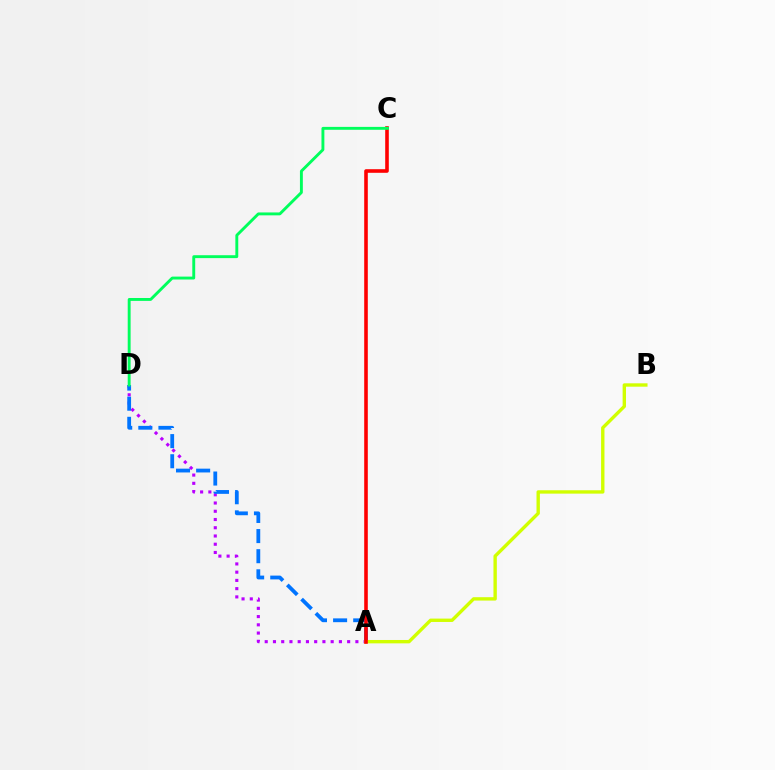{('A', 'D'): [{'color': '#b900ff', 'line_style': 'dotted', 'thickness': 2.24}, {'color': '#0074ff', 'line_style': 'dashed', 'thickness': 2.73}], ('A', 'B'): [{'color': '#d1ff00', 'line_style': 'solid', 'thickness': 2.43}], ('A', 'C'): [{'color': '#ff0000', 'line_style': 'solid', 'thickness': 2.59}], ('C', 'D'): [{'color': '#00ff5c', 'line_style': 'solid', 'thickness': 2.08}]}